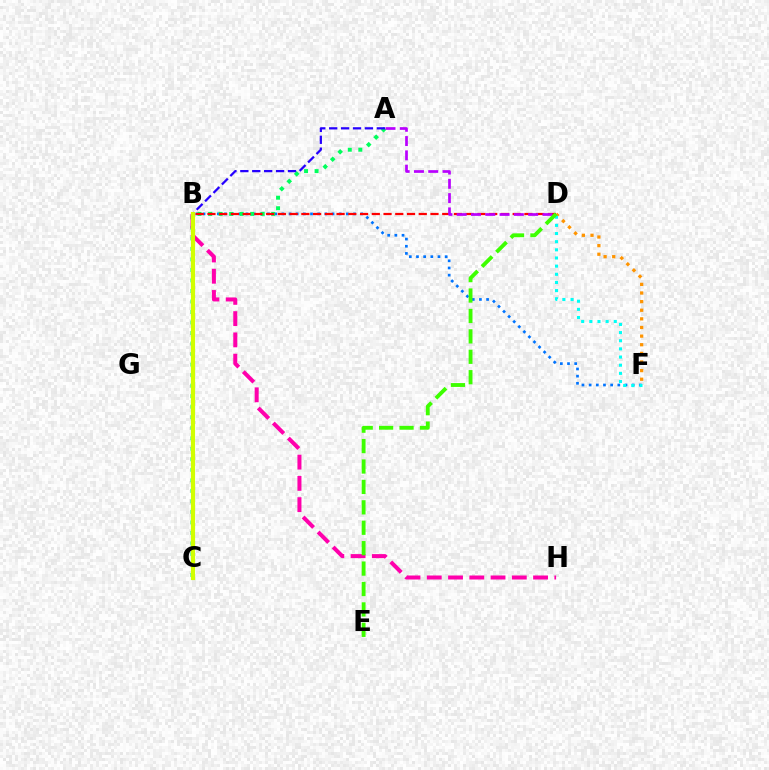{('D', 'F'): [{'color': '#ff9400', 'line_style': 'dotted', 'thickness': 2.34}, {'color': '#00fff6', 'line_style': 'dotted', 'thickness': 2.22}], ('B', 'F'): [{'color': '#0074ff', 'line_style': 'dotted', 'thickness': 1.95}], ('A', 'C'): [{'color': '#00ff5c', 'line_style': 'dotted', 'thickness': 2.86}, {'color': '#2500ff', 'line_style': 'dashed', 'thickness': 1.62}], ('B', 'D'): [{'color': '#ff0000', 'line_style': 'dashed', 'thickness': 1.59}], ('B', 'H'): [{'color': '#ff00ac', 'line_style': 'dashed', 'thickness': 2.89}], ('A', 'D'): [{'color': '#b900ff', 'line_style': 'dashed', 'thickness': 1.94}], ('B', 'C'): [{'color': '#d1ff00', 'line_style': 'solid', 'thickness': 3.0}], ('D', 'E'): [{'color': '#3dff00', 'line_style': 'dashed', 'thickness': 2.77}]}